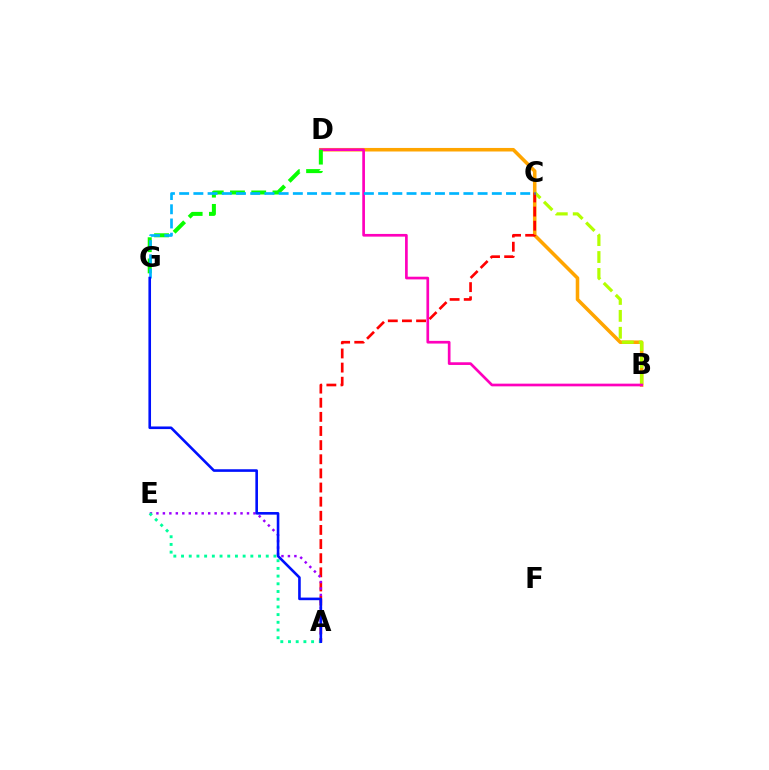{('B', 'D'): [{'color': '#ffa500', 'line_style': 'solid', 'thickness': 2.55}, {'color': '#ff00bd', 'line_style': 'solid', 'thickness': 1.94}], ('B', 'C'): [{'color': '#b3ff00', 'line_style': 'dashed', 'thickness': 2.3}], ('A', 'C'): [{'color': '#ff0000', 'line_style': 'dashed', 'thickness': 1.92}], ('D', 'G'): [{'color': '#08ff00', 'line_style': 'dashed', 'thickness': 2.89}], ('C', 'G'): [{'color': '#00b5ff', 'line_style': 'dashed', 'thickness': 1.93}], ('A', 'E'): [{'color': '#9b00ff', 'line_style': 'dotted', 'thickness': 1.76}, {'color': '#00ff9d', 'line_style': 'dotted', 'thickness': 2.09}], ('A', 'G'): [{'color': '#0010ff', 'line_style': 'solid', 'thickness': 1.88}]}